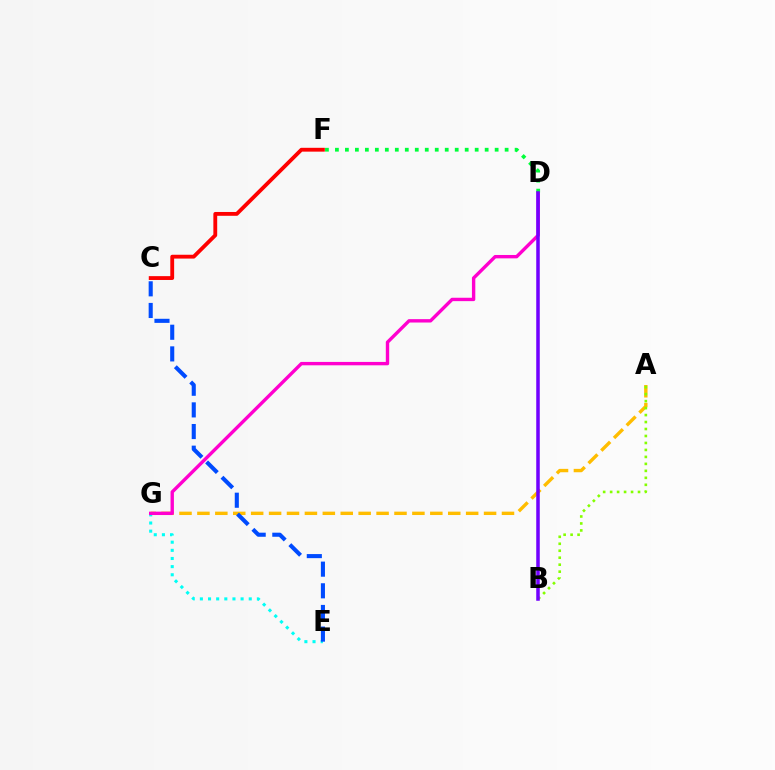{('C', 'F'): [{'color': '#ff0000', 'line_style': 'solid', 'thickness': 2.76}], ('E', 'G'): [{'color': '#00fff6', 'line_style': 'dotted', 'thickness': 2.21}], ('A', 'G'): [{'color': '#ffbd00', 'line_style': 'dashed', 'thickness': 2.43}], ('A', 'B'): [{'color': '#84ff00', 'line_style': 'dotted', 'thickness': 1.89}], ('D', 'G'): [{'color': '#ff00cf', 'line_style': 'solid', 'thickness': 2.43}], ('C', 'E'): [{'color': '#004bff', 'line_style': 'dashed', 'thickness': 2.94}], ('D', 'F'): [{'color': '#00ff39', 'line_style': 'dotted', 'thickness': 2.71}], ('B', 'D'): [{'color': '#7200ff', 'line_style': 'solid', 'thickness': 2.53}]}